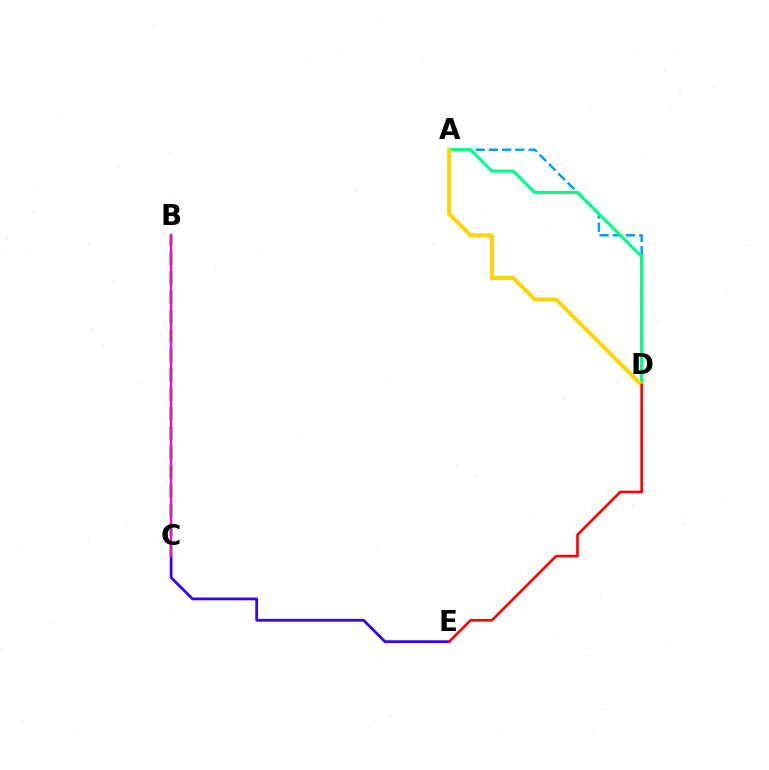{('A', 'D'): [{'color': '#009eff', 'line_style': 'dashed', 'thickness': 1.8}, {'color': '#00ff86', 'line_style': 'solid', 'thickness': 2.28}, {'color': '#ffd500', 'line_style': 'solid', 'thickness': 2.89}], ('C', 'E'): [{'color': '#3700ff', 'line_style': 'solid', 'thickness': 2.0}], ('B', 'C'): [{'color': '#4fff00', 'line_style': 'dashed', 'thickness': 2.63}, {'color': '#ff00ed', 'line_style': 'solid', 'thickness': 1.73}], ('D', 'E'): [{'color': '#ff0000', 'line_style': 'solid', 'thickness': 1.89}]}